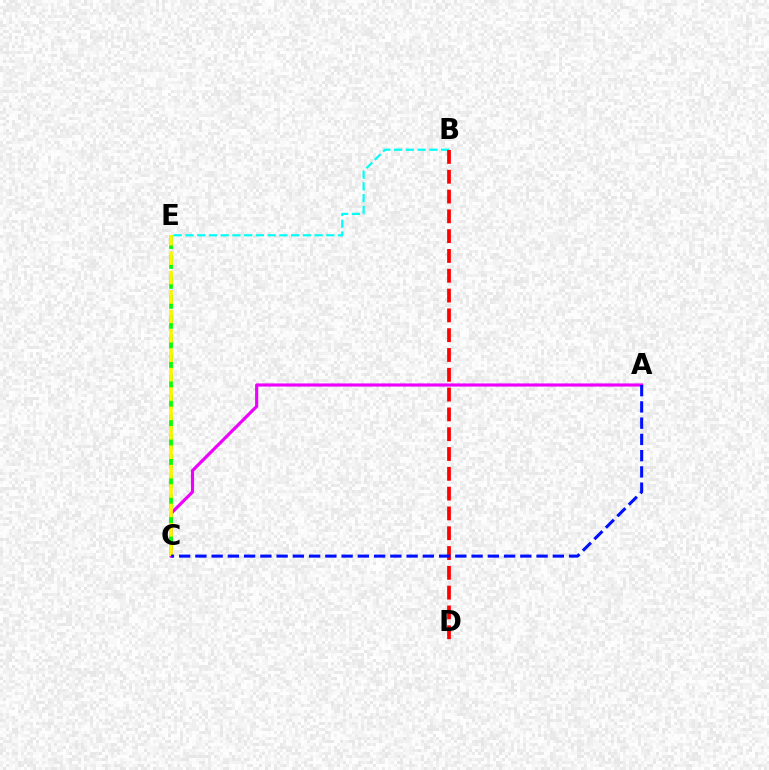{('A', 'C'): [{'color': '#ee00ff', 'line_style': 'solid', 'thickness': 2.26}, {'color': '#0010ff', 'line_style': 'dashed', 'thickness': 2.21}], ('B', 'E'): [{'color': '#00fff6', 'line_style': 'dashed', 'thickness': 1.59}], ('C', 'E'): [{'color': '#08ff00', 'line_style': 'dashed', 'thickness': 2.71}, {'color': '#fcf500', 'line_style': 'dashed', 'thickness': 2.64}], ('B', 'D'): [{'color': '#ff0000', 'line_style': 'dashed', 'thickness': 2.69}]}